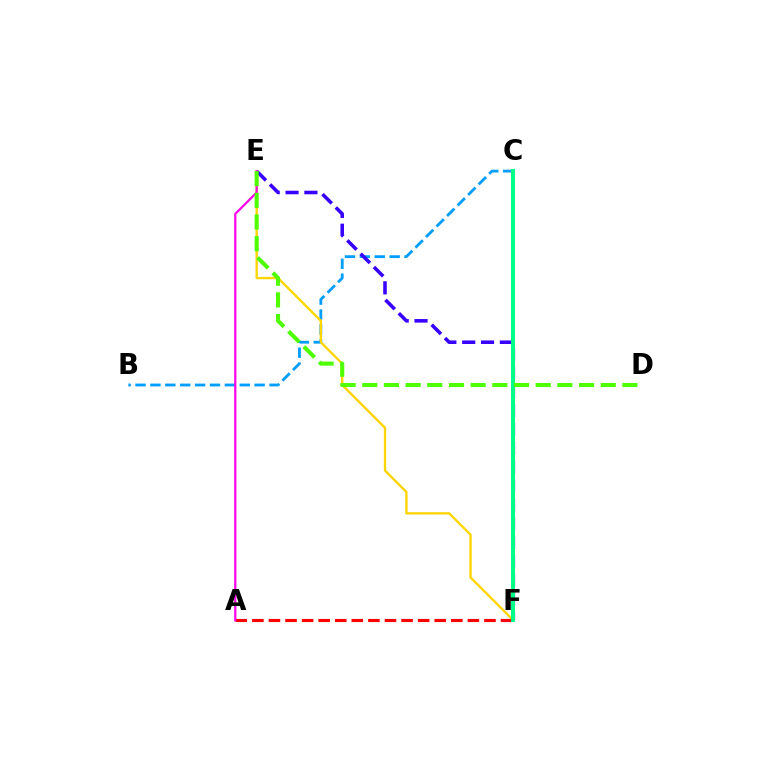{('B', 'C'): [{'color': '#009eff', 'line_style': 'dashed', 'thickness': 2.02}], ('A', 'F'): [{'color': '#ff0000', 'line_style': 'dashed', 'thickness': 2.25}], ('E', 'F'): [{'color': '#ffd500', 'line_style': 'solid', 'thickness': 1.69}, {'color': '#3700ff', 'line_style': 'dashed', 'thickness': 2.56}], ('C', 'F'): [{'color': '#00ff86', 'line_style': 'solid', 'thickness': 2.86}], ('A', 'E'): [{'color': '#ff00ed', 'line_style': 'solid', 'thickness': 1.59}], ('D', 'E'): [{'color': '#4fff00', 'line_style': 'dashed', 'thickness': 2.95}]}